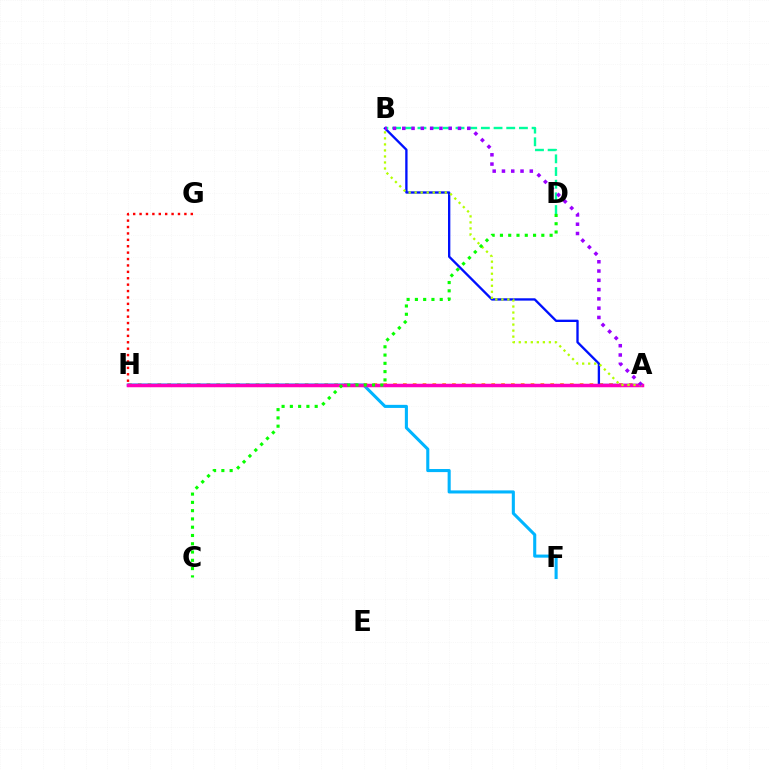{('A', 'H'): [{'color': '#ffa500', 'line_style': 'dotted', 'thickness': 2.67}, {'color': '#ff00bd', 'line_style': 'solid', 'thickness': 2.52}], ('G', 'H'): [{'color': '#ff0000', 'line_style': 'dotted', 'thickness': 1.74}], ('A', 'B'): [{'color': '#0010ff', 'line_style': 'solid', 'thickness': 1.68}, {'color': '#b3ff00', 'line_style': 'dotted', 'thickness': 1.64}, {'color': '#9b00ff', 'line_style': 'dotted', 'thickness': 2.52}], ('B', 'D'): [{'color': '#00ff9d', 'line_style': 'dashed', 'thickness': 1.72}], ('F', 'H'): [{'color': '#00b5ff', 'line_style': 'solid', 'thickness': 2.22}], ('C', 'D'): [{'color': '#08ff00', 'line_style': 'dotted', 'thickness': 2.25}]}